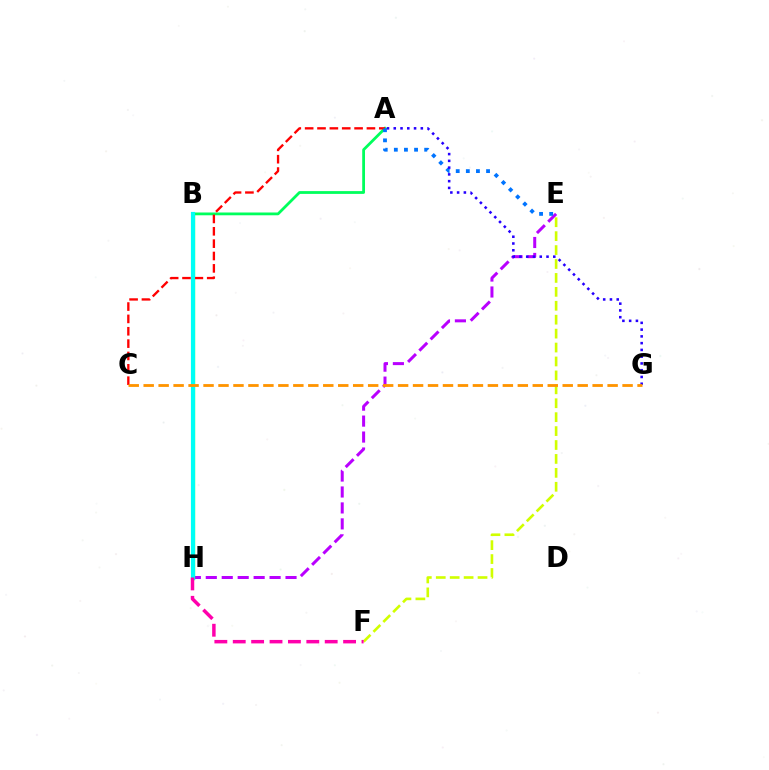{('E', 'H'): [{'color': '#b900ff', 'line_style': 'dashed', 'thickness': 2.17}], ('B', 'H'): [{'color': '#3dff00', 'line_style': 'solid', 'thickness': 2.35}, {'color': '#00fff6', 'line_style': 'solid', 'thickness': 2.99}], ('E', 'F'): [{'color': '#d1ff00', 'line_style': 'dashed', 'thickness': 1.89}], ('A', 'B'): [{'color': '#00ff5c', 'line_style': 'solid', 'thickness': 2.01}], ('A', 'C'): [{'color': '#ff0000', 'line_style': 'dashed', 'thickness': 1.68}], ('A', 'E'): [{'color': '#0074ff', 'line_style': 'dotted', 'thickness': 2.75}], ('F', 'H'): [{'color': '#ff00ac', 'line_style': 'dashed', 'thickness': 2.5}], ('A', 'G'): [{'color': '#2500ff', 'line_style': 'dotted', 'thickness': 1.84}], ('C', 'G'): [{'color': '#ff9400', 'line_style': 'dashed', 'thickness': 2.03}]}